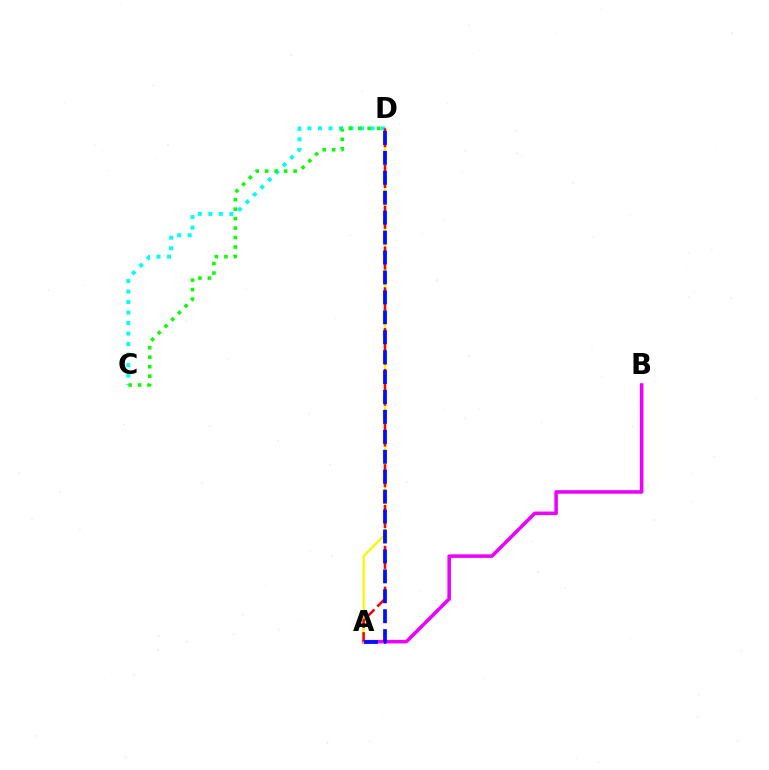{('A', 'B'): [{'color': '#ee00ff', 'line_style': 'solid', 'thickness': 2.55}], ('A', 'D'): [{'color': '#fcf500', 'line_style': 'solid', 'thickness': 1.67}, {'color': '#ff0000', 'line_style': 'dashed', 'thickness': 1.85}, {'color': '#0010ff', 'line_style': 'dashed', 'thickness': 2.71}], ('C', 'D'): [{'color': '#00fff6', 'line_style': 'dotted', 'thickness': 2.85}, {'color': '#08ff00', 'line_style': 'dotted', 'thickness': 2.58}]}